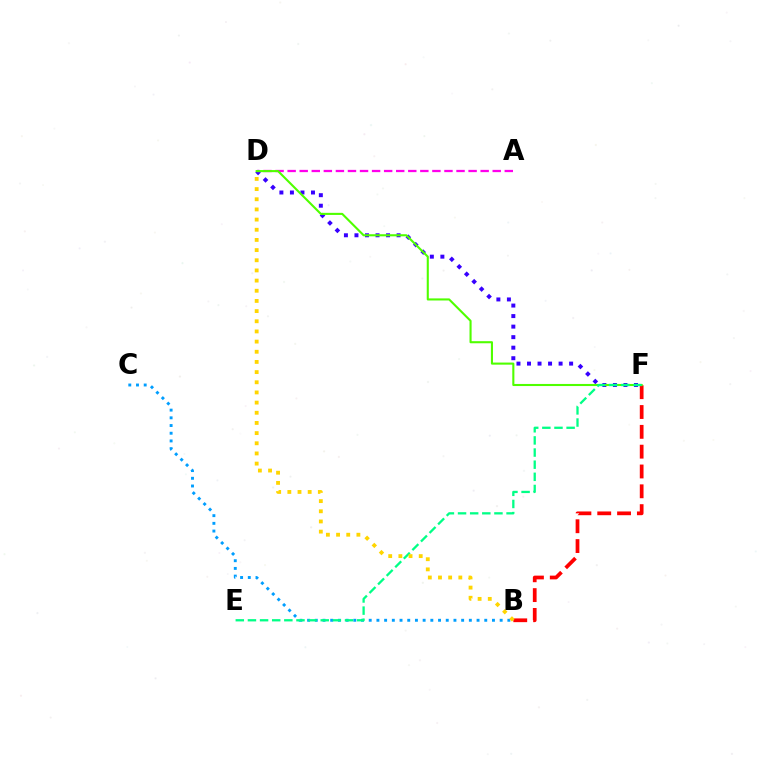{('D', 'F'): [{'color': '#3700ff', 'line_style': 'dotted', 'thickness': 2.86}, {'color': '#4fff00', 'line_style': 'solid', 'thickness': 1.51}], ('B', 'C'): [{'color': '#009eff', 'line_style': 'dotted', 'thickness': 2.09}], ('B', 'F'): [{'color': '#ff0000', 'line_style': 'dashed', 'thickness': 2.69}], ('A', 'D'): [{'color': '#ff00ed', 'line_style': 'dashed', 'thickness': 1.64}], ('E', 'F'): [{'color': '#00ff86', 'line_style': 'dashed', 'thickness': 1.65}], ('B', 'D'): [{'color': '#ffd500', 'line_style': 'dotted', 'thickness': 2.76}]}